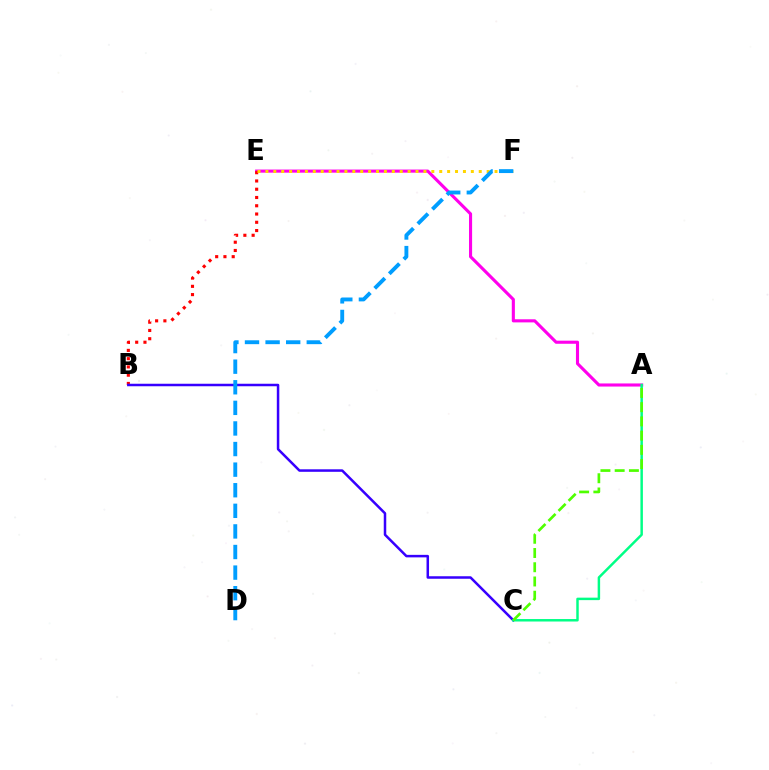{('A', 'E'): [{'color': '#ff00ed', 'line_style': 'solid', 'thickness': 2.23}], ('B', 'E'): [{'color': '#ff0000', 'line_style': 'dotted', 'thickness': 2.25}], ('B', 'C'): [{'color': '#3700ff', 'line_style': 'solid', 'thickness': 1.81}], ('A', 'C'): [{'color': '#00ff86', 'line_style': 'solid', 'thickness': 1.78}, {'color': '#4fff00', 'line_style': 'dashed', 'thickness': 1.93}], ('E', 'F'): [{'color': '#ffd500', 'line_style': 'dotted', 'thickness': 2.15}], ('D', 'F'): [{'color': '#009eff', 'line_style': 'dashed', 'thickness': 2.8}]}